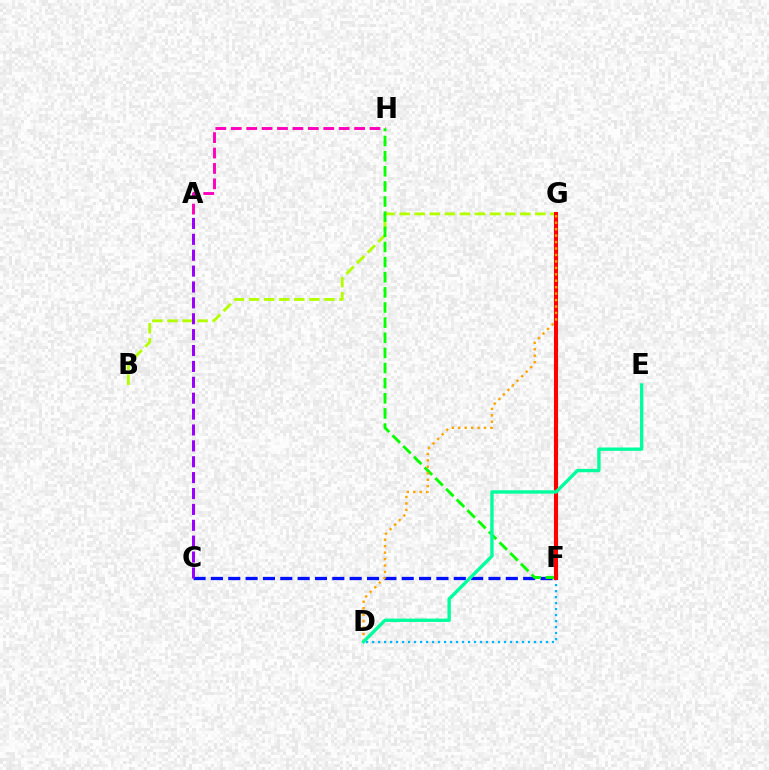{('D', 'F'): [{'color': '#00b5ff', 'line_style': 'dotted', 'thickness': 1.63}], ('B', 'G'): [{'color': '#b3ff00', 'line_style': 'dashed', 'thickness': 2.05}], ('C', 'F'): [{'color': '#0010ff', 'line_style': 'dashed', 'thickness': 2.36}], ('A', 'H'): [{'color': '#ff00bd', 'line_style': 'dashed', 'thickness': 2.09}], ('F', 'H'): [{'color': '#08ff00', 'line_style': 'dashed', 'thickness': 2.06}], ('F', 'G'): [{'color': '#ff0000', 'line_style': 'solid', 'thickness': 2.95}], ('D', 'G'): [{'color': '#ffa500', 'line_style': 'dotted', 'thickness': 1.75}], ('A', 'C'): [{'color': '#9b00ff', 'line_style': 'dashed', 'thickness': 2.16}], ('D', 'E'): [{'color': '#00ff9d', 'line_style': 'solid', 'thickness': 2.42}]}